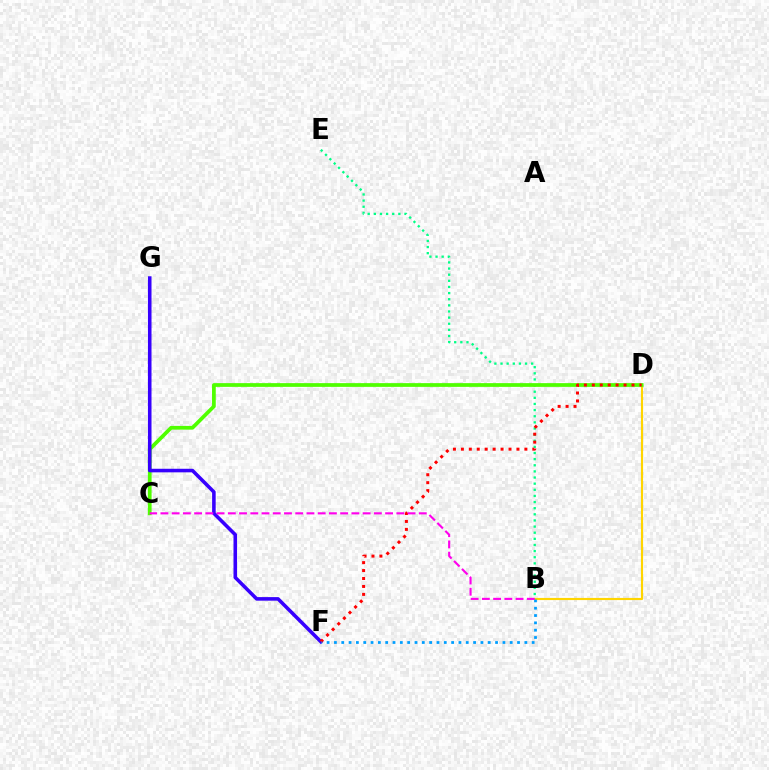{('B', 'D'): [{'color': '#ffd500', 'line_style': 'solid', 'thickness': 1.55}], ('B', 'E'): [{'color': '#00ff86', 'line_style': 'dotted', 'thickness': 1.67}], ('C', 'D'): [{'color': '#4fff00', 'line_style': 'solid', 'thickness': 2.69}], ('F', 'G'): [{'color': '#3700ff', 'line_style': 'solid', 'thickness': 2.57}], ('D', 'F'): [{'color': '#ff0000', 'line_style': 'dotted', 'thickness': 2.16}], ('B', 'F'): [{'color': '#009eff', 'line_style': 'dotted', 'thickness': 1.99}], ('B', 'C'): [{'color': '#ff00ed', 'line_style': 'dashed', 'thickness': 1.53}]}